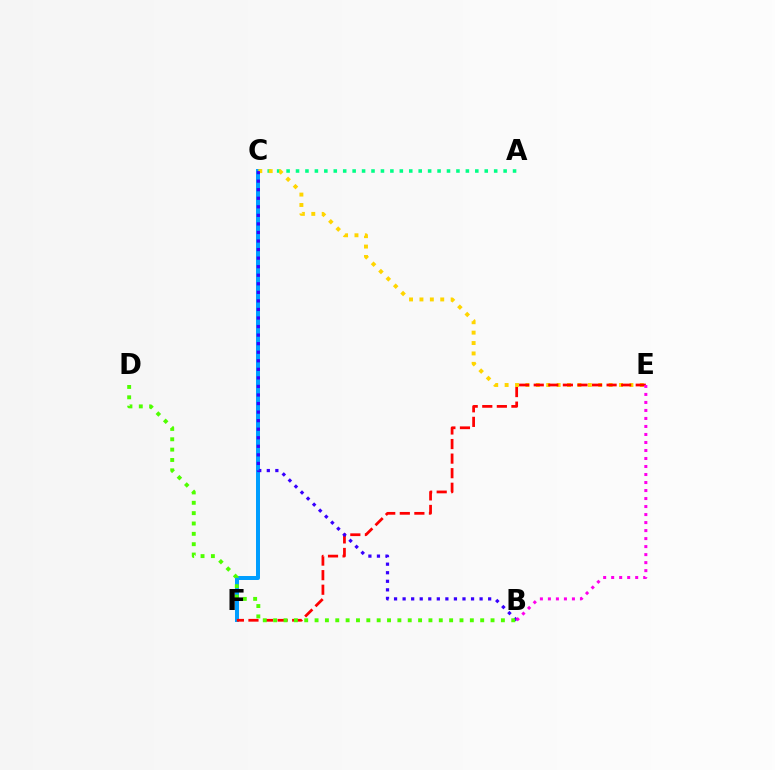{('A', 'C'): [{'color': '#00ff86', 'line_style': 'dotted', 'thickness': 2.56}], ('C', 'F'): [{'color': '#009eff', 'line_style': 'solid', 'thickness': 2.87}], ('C', 'E'): [{'color': '#ffd500', 'line_style': 'dotted', 'thickness': 2.83}], ('E', 'F'): [{'color': '#ff0000', 'line_style': 'dashed', 'thickness': 1.98}], ('B', 'C'): [{'color': '#3700ff', 'line_style': 'dotted', 'thickness': 2.32}], ('B', 'D'): [{'color': '#4fff00', 'line_style': 'dotted', 'thickness': 2.81}], ('B', 'E'): [{'color': '#ff00ed', 'line_style': 'dotted', 'thickness': 2.18}]}